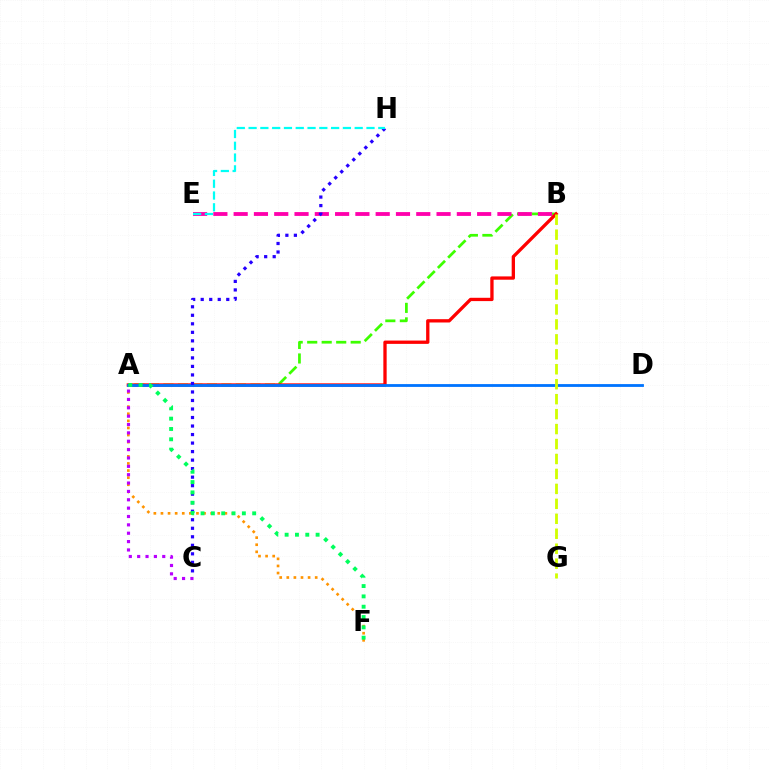{('A', 'F'): [{'color': '#ff9400', 'line_style': 'dotted', 'thickness': 1.93}, {'color': '#00ff5c', 'line_style': 'dotted', 'thickness': 2.81}], ('A', 'B'): [{'color': '#3dff00', 'line_style': 'dashed', 'thickness': 1.97}, {'color': '#ff0000', 'line_style': 'solid', 'thickness': 2.38}], ('B', 'E'): [{'color': '#ff00ac', 'line_style': 'dashed', 'thickness': 2.76}], ('A', 'D'): [{'color': '#0074ff', 'line_style': 'solid', 'thickness': 2.03}], ('C', 'H'): [{'color': '#2500ff', 'line_style': 'dotted', 'thickness': 2.31}], ('E', 'H'): [{'color': '#00fff6', 'line_style': 'dashed', 'thickness': 1.6}], ('A', 'C'): [{'color': '#b900ff', 'line_style': 'dotted', 'thickness': 2.27}], ('B', 'G'): [{'color': '#d1ff00', 'line_style': 'dashed', 'thickness': 2.03}]}